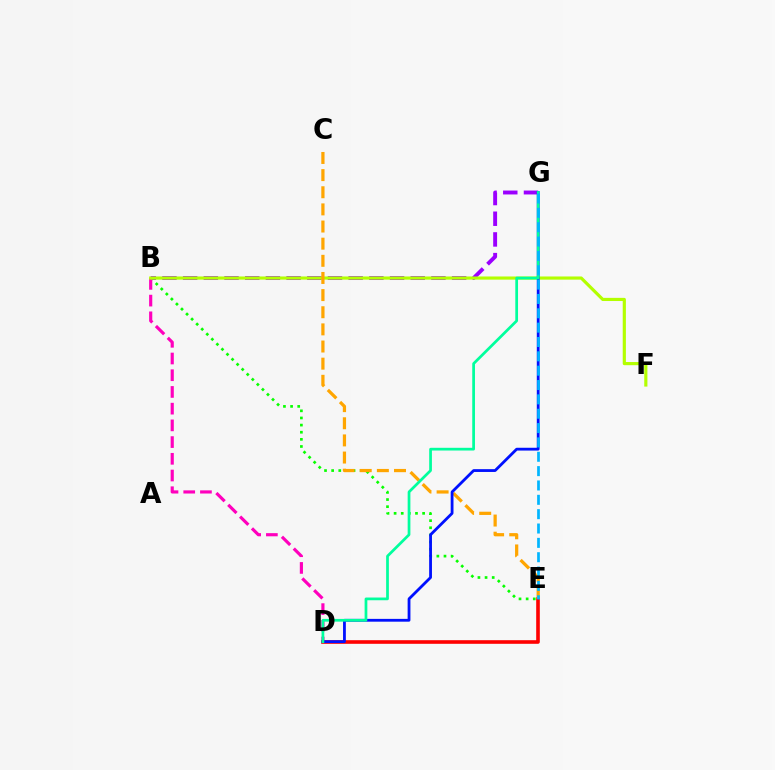{('B', 'G'): [{'color': '#9b00ff', 'line_style': 'dashed', 'thickness': 2.81}], ('B', 'E'): [{'color': '#08ff00', 'line_style': 'dotted', 'thickness': 1.94}], ('B', 'D'): [{'color': '#ff00bd', 'line_style': 'dashed', 'thickness': 2.27}], ('B', 'F'): [{'color': '#b3ff00', 'line_style': 'solid', 'thickness': 2.28}], ('D', 'E'): [{'color': '#ff0000', 'line_style': 'solid', 'thickness': 2.61}], ('C', 'E'): [{'color': '#ffa500', 'line_style': 'dashed', 'thickness': 2.33}], ('D', 'G'): [{'color': '#0010ff', 'line_style': 'solid', 'thickness': 2.02}, {'color': '#00ff9d', 'line_style': 'solid', 'thickness': 1.96}], ('E', 'G'): [{'color': '#00b5ff', 'line_style': 'dashed', 'thickness': 1.95}]}